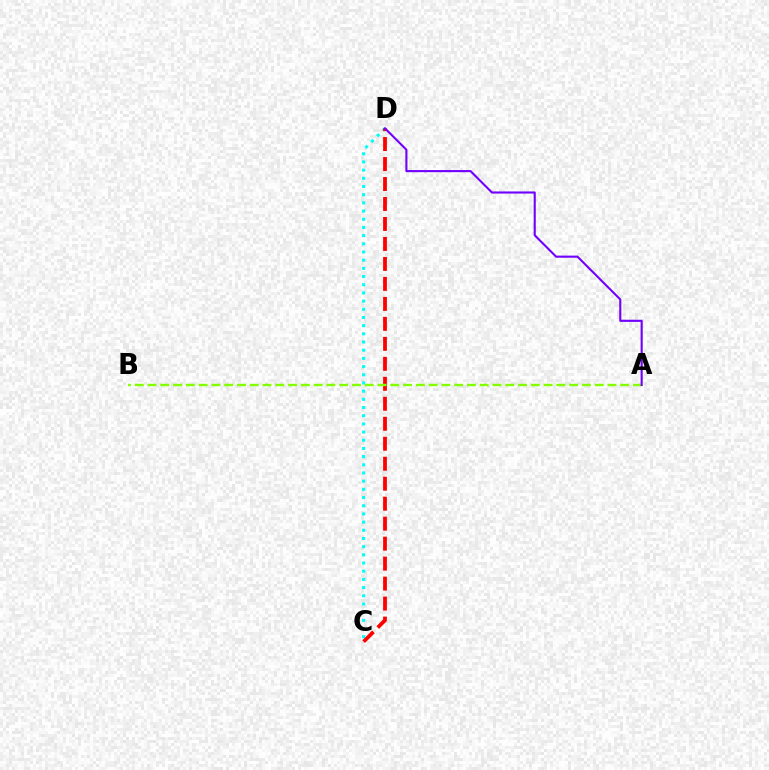{('C', 'D'): [{'color': '#00fff6', 'line_style': 'dotted', 'thickness': 2.22}, {'color': '#ff0000', 'line_style': 'dashed', 'thickness': 2.71}], ('A', 'B'): [{'color': '#84ff00', 'line_style': 'dashed', 'thickness': 1.74}], ('A', 'D'): [{'color': '#7200ff', 'line_style': 'solid', 'thickness': 1.52}]}